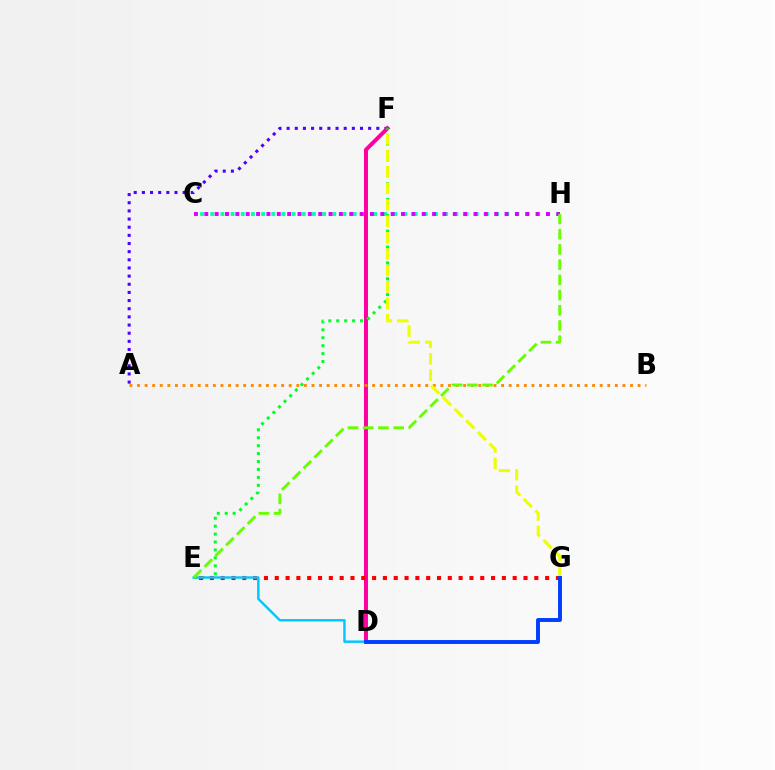{('C', 'H'): [{'color': '#00ffaf', 'line_style': 'dotted', 'thickness': 2.76}, {'color': '#d600ff', 'line_style': 'dotted', 'thickness': 2.81}], ('A', 'F'): [{'color': '#4f00ff', 'line_style': 'dotted', 'thickness': 2.22}], ('D', 'F'): [{'color': '#ff00a0', 'line_style': 'solid', 'thickness': 2.87}], ('A', 'B'): [{'color': '#ff8800', 'line_style': 'dotted', 'thickness': 2.06}], ('E', 'F'): [{'color': '#00ff27', 'line_style': 'dotted', 'thickness': 2.15}], ('E', 'G'): [{'color': '#ff0000', 'line_style': 'dotted', 'thickness': 2.94}], ('D', 'E'): [{'color': '#00c7ff', 'line_style': 'solid', 'thickness': 1.76}], ('F', 'G'): [{'color': '#eeff00', 'line_style': 'dashed', 'thickness': 2.23}], ('E', 'H'): [{'color': '#66ff00', 'line_style': 'dashed', 'thickness': 2.07}], ('D', 'G'): [{'color': '#003fff', 'line_style': 'solid', 'thickness': 2.82}]}